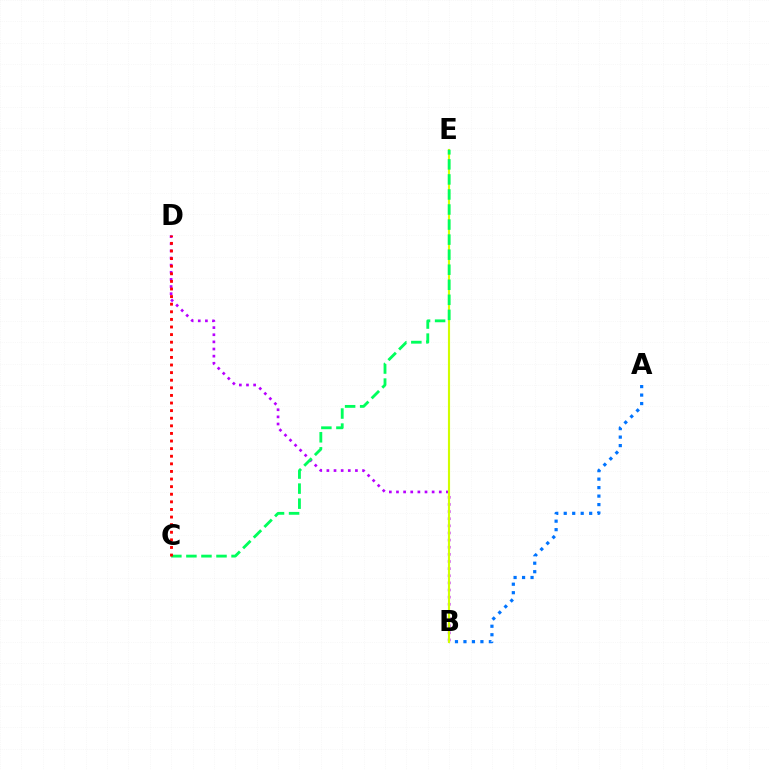{('A', 'B'): [{'color': '#0074ff', 'line_style': 'dotted', 'thickness': 2.3}], ('B', 'D'): [{'color': '#b900ff', 'line_style': 'dotted', 'thickness': 1.94}], ('B', 'E'): [{'color': '#d1ff00', 'line_style': 'solid', 'thickness': 1.54}], ('C', 'E'): [{'color': '#00ff5c', 'line_style': 'dashed', 'thickness': 2.04}], ('C', 'D'): [{'color': '#ff0000', 'line_style': 'dotted', 'thickness': 2.07}]}